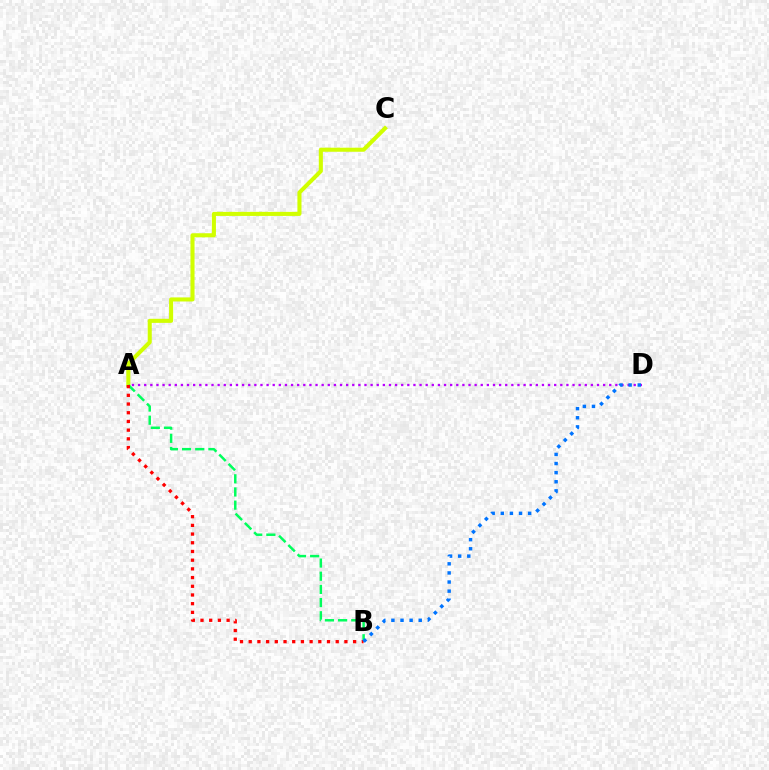{('A', 'C'): [{'color': '#d1ff00', 'line_style': 'solid', 'thickness': 2.93}], ('A', 'D'): [{'color': '#b900ff', 'line_style': 'dotted', 'thickness': 1.66}], ('A', 'B'): [{'color': '#00ff5c', 'line_style': 'dashed', 'thickness': 1.79}, {'color': '#ff0000', 'line_style': 'dotted', 'thickness': 2.36}], ('B', 'D'): [{'color': '#0074ff', 'line_style': 'dotted', 'thickness': 2.47}]}